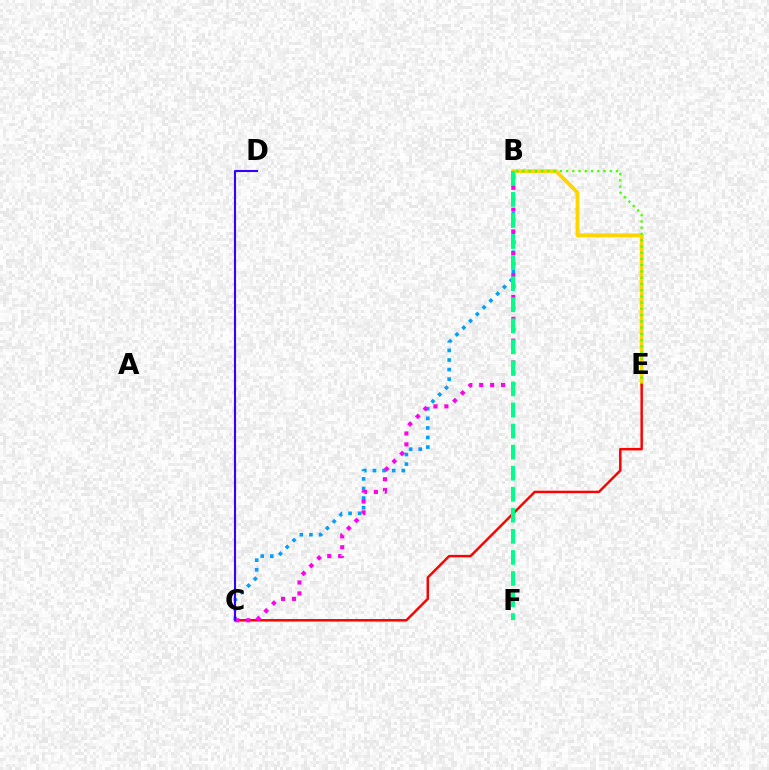{('B', 'C'): [{'color': '#009eff', 'line_style': 'dotted', 'thickness': 2.61}, {'color': '#ff00ed', 'line_style': 'dotted', 'thickness': 2.97}], ('B', 'E'): [{'color': '#ffd500', 'line_style': 'solid', 'thickness': 2.69}, {'color': '#4fff00', 'line_style': 'dotted', 'thickness': 1.7}], ('C', 'E'): [{'color': '#ff0000', 'line_style': 'solid', 'thickness': 1.78}], ('B', 'F'): [{'color': '#00ff86', 'line_style': 'dashed', 'thickness': 2.86}], ('C', 'D'): [{'color': '#3700ff', 'line_style': 'solid', 'thickness': 1.52}]}